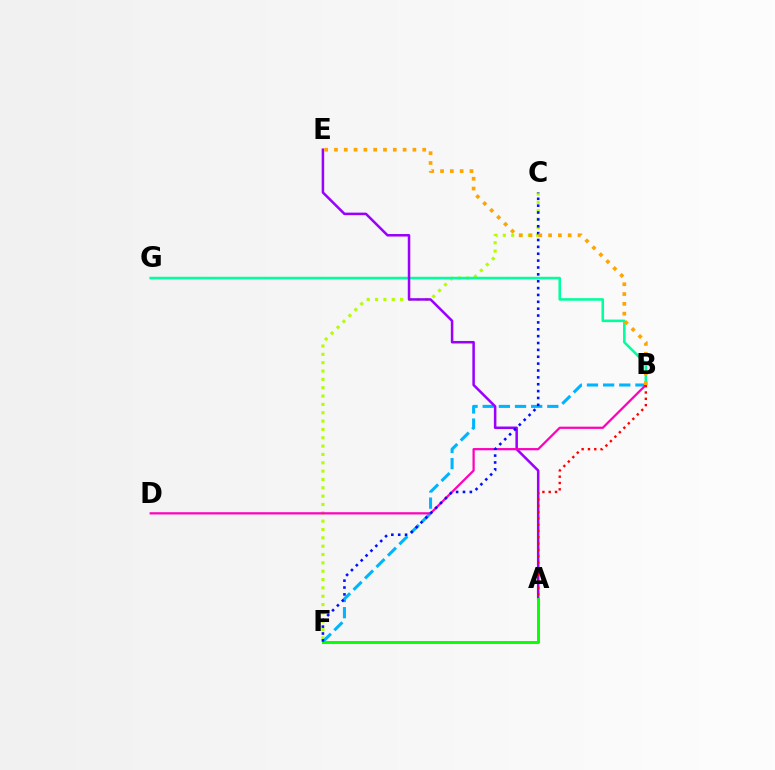{('C', 'F'): [{'color': '#b3ff00', 'line_style': 'dotted', 'thickness': 2.27}, {'color': '#0010ff', 'line_style': 'dotted', 'thickness': 1.87}], ('B', 'G'): [{'color': '#00ff9d', 'line_style': 'solid', 'thickness': 1.85}], ('B', 'F'): [{'color': '#00b5ff', 'line_style': 'dashed', 'thickness': 2.19}], ('A', 'E'): [{'color': '#9b00ff', 'line_style': 'solid', 'thickness': 1.82}], ('B', 'D'): [{'color': '#ff00bd', 'line_style': 'solid', 'thickness': 1.6}], ('A', 'F'): [{'color': '#08ff00', 'line_style': 'solid', 'thickness': 2.11}], ('A', 'B'): [{'color': '#ff0000', 'line_style': 'dotted', 'thickness': 1.72}], ('B', 'E'): [{'color': '#ffa500', 'line_style': 'dotted', 'thickness': 2.66}]}